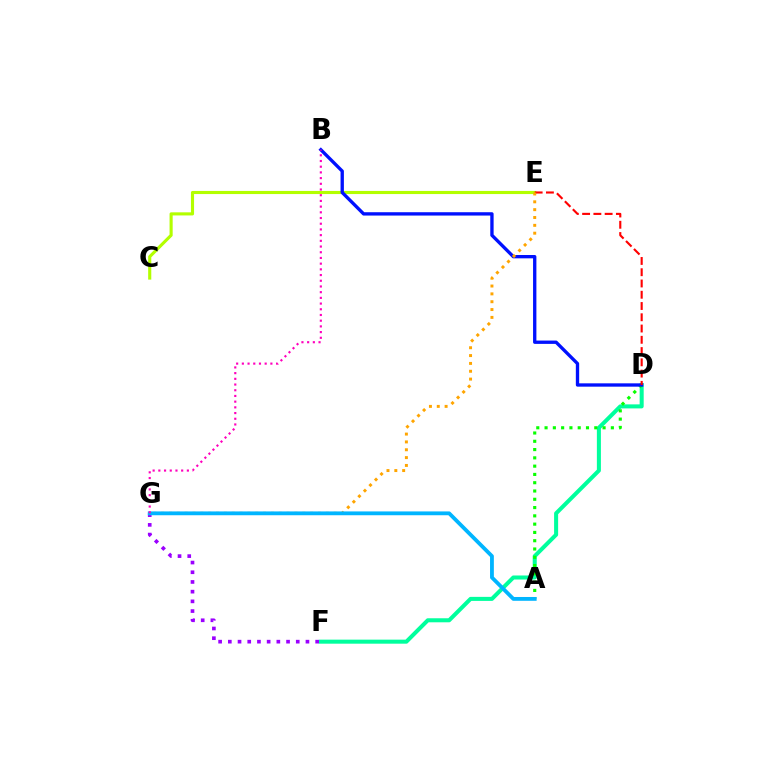{('C', 'E'): [{'color': '#b3ff00', 'line_style': 'solid', 'thickness': 2.24}], ('D', 'F'): [{'color': '#00ff9d', 'line_style': 'solid', 'thickness': 2.91}], ('F', 'G'): [{'color': '#9b00ff', 'line_style': 'dotted', 'thickness': 2.64}], ('A', 'D'): [{'color': '#08ff00', 'line_style': 'dotted', 'thickness': 2.25}], ('B', 'D'): [{'color': '#0010ff', 'line_style': 'solid', 'thickness': 2.4}], ('D', 'E'): [{'color': '#ff0000', 'line_style': 'dashed', 'thickness': 1.53}], ('E', 'G'): [{'color': '#ffa500', 'line_style': 'dotted', 'thickness': 2.13}], ('A', 'G'): [{'color': '#00b5ff', 'line_style': 'solid', 'thickness': 2.75}], ('B', 'G'): [{'color': '#ff00bd', 'line_style': 'dotted', 'thickness': 1.55}]}